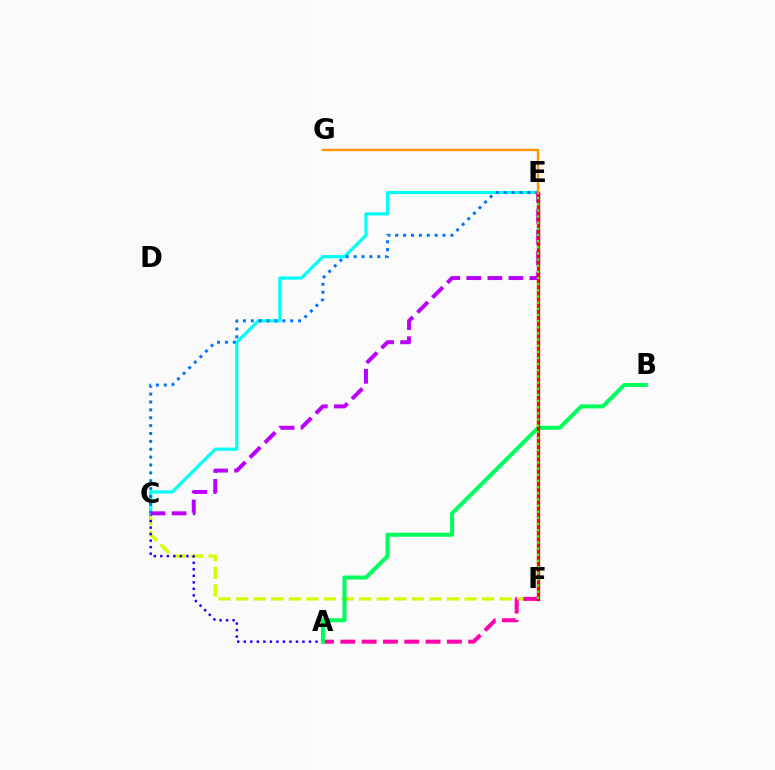{('C', 'F'): [{'color': '#d1ff00', 'line_style': 'dashed', 'thickness': 2.39}], ('A', 'C'): [{'color': '#2500ff', 'line_style': 'dotted', 'thickness': 1.77}], ('C', 'E'): [{'color': '#00fff6', 'line_style': 'solid', 'thickness': 2.3}, {'color': '#0074ff', 'line_style': 'dotted', 'thickness': 2.14}, {'color': '#b900ff', 'line_style': 'dashed', 'thickness': 2.86}], ('A', 'F'): [{'color': '#ff00ac', 'line_style': 'dashed', 'thickness': 2.9}], ('A', 'B'): [{'color': '#00ff5c', 'line_style': 'solid', 'thickness': 2.9}], ('E', 'F'): [{'color': '#ff0000', 'line_style': 'solid', 'thickness': 2.39}, {'color': '#3dff00', 'line_style': 'dotted', 'thickness': 1.67}], ('E', 'G'): [{'color': '#ff9400', 'line_style': 'solid', 'thickness': 1.7}]}